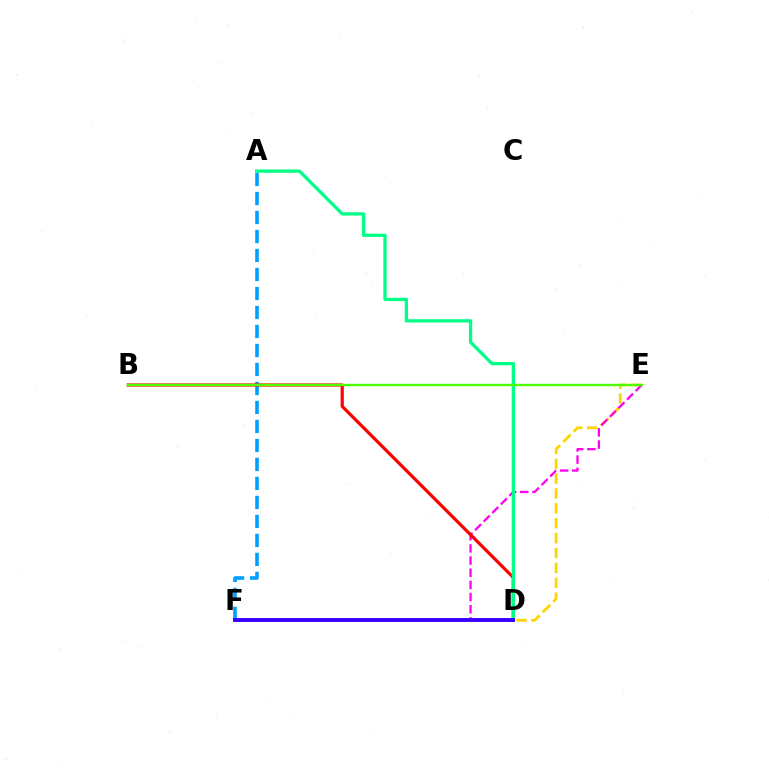{('D', 'E'): [{'color': '#ffd500', 'line_style': 'dashed', 'thickness': 2.02}], ('E', 'F'): [{'color': '#ff00ed', 'line_style': 'dashed', 'thickness': 1.65}], ('A', 'F'): [{'color': '#009eff', 'line_style': 'dashed', 'thickness': 2.58}], ('B', 'D'): [{'color': '#ff0000', 'line_style': 'solid', 'thickness': 2.3}], ('A', 'D'): [{'color': '#00ff86', 'line_style': 'solid', 'thickness': 2.36}], ('B', 'E'): [{'color': '#4fff00', 'line_style': 'solid', 'thickness': 1.71}], ('D', 'F'): [{'color': '#3700ff', 'line_style': 'solid', 'thickness': 2.81}]}